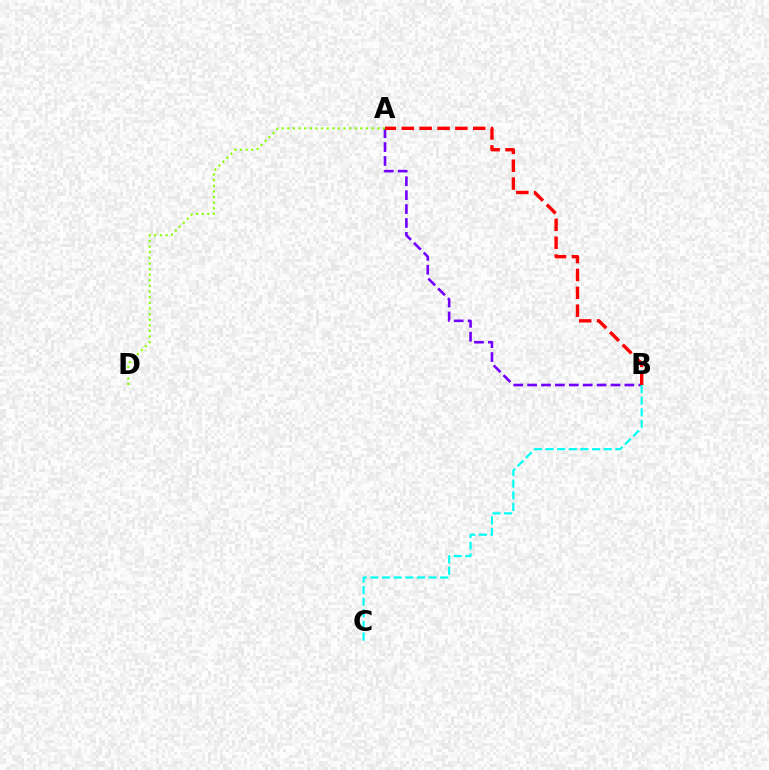{('A', 'B'): [{'color': '#7200ff', 'line_style': 'dashed', 'thickness': 1.89}, {'color': '#ff0000', 'line_style': 'dashed', 'thickness': 2.43}], ('B', 'C'): [{'color': '#00fff6', 'line_style': 'dashed', 'thickness': 1.58}], ('A', 'D'): [{'color': '#84ff00', 'line_style': 'dotted', 'thickness': 1.53}]}